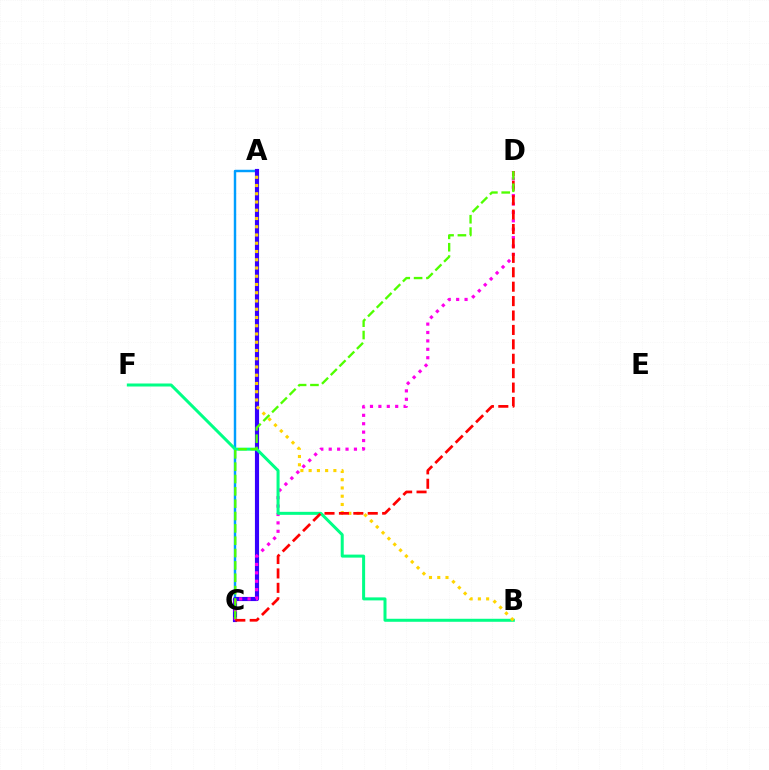{('A', 'C'): [{'color': '#009eff', 'line_style': 'solid', 'thickness': 1.76}, {'color': '#3700ff', 'line_style': 'solid', 'thickness': 2.98}], ('C', 'D'): [{'color': '#ff00ed', 'line_style': 'dotted', 'thickness': 2.28}, {'color': '#ff0000', 'line_style': 'dashed', 'thickness': 1.96}, {'color': '#4fff00', 'line_style': 'dashed', 'thickness': 1.68}], ('B', 'F'): [{'color': '#00ff86', 'line_style': 'solid', 'thickness': 2.17}], ('A', 'B'): [{'color': '#ffd500', 'line_style': 'dotted', 'thickness': 2.24}]}